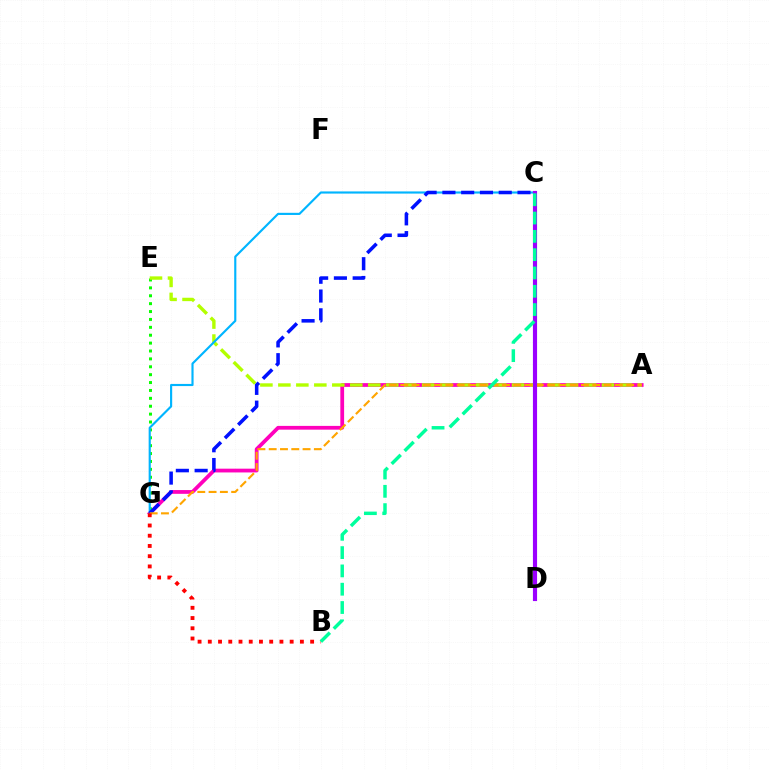{('A', 'G'): [{'color': '#ff00bd', 'line_style': 'solid', 'thickness': 2.71}, {'color': '#ffa500', 'line_style': 'dashed', 'thickness': 1.53}], ('E', 'G'): [{'color': '#08ff00', 'line_style': 'dotted', 'thickness': 2.14}], ('A', 'E'): [{'color': '#b3ff00', 'line_style': 'dashed', 'thickness': 2.44}], ('C', 'G'): [{'color': '#00b5ff', 'line_style': 'solid', 'thickness': 1.55}, {'color': '#0010ff', 'line_style': 'dashed', 'thickness': 2.55}], ('C', 'D'): [{'color': '#9b00ff', 'line_style': 'solid', 'thickness': 2.98}], ('B', 'G'): [{'color': '#ff0000', 'line_style': 'dotted', 'thickness': 2.78}], ('B', 'C'): [{'color': '#00ff9d', 'line_style': 'dashed', 'thickness': 2.49}]}